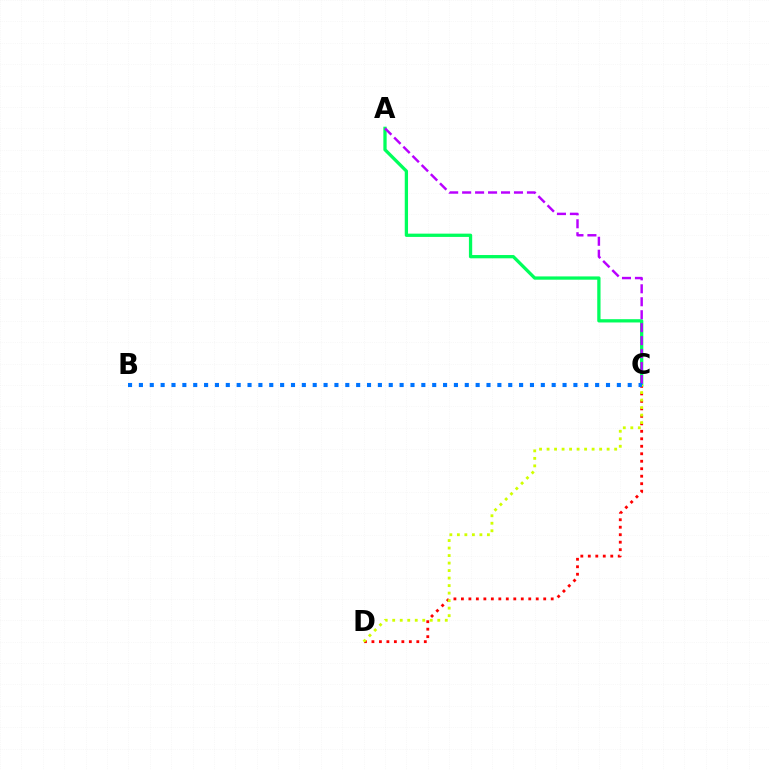{('A', 'C'): [{'color': '#00ff5c', 'line_style': 'solid', 'thickness': 2.36}, {'color': '#b900ff', 'line_style': 'dashed', 'thickness': 1.76}], ('C', 'D'): [{'color': '#ff0000', 'line_style': 'dotted', 'thickness': 2.03}, {'color': '#d1ff00', 'line_style': 'dotted', 'thickness': 2.04}], ('B', 'C'): [{'color': '#0074ff', 'line_style': 'dotted', 'thickness': 2.95}]}